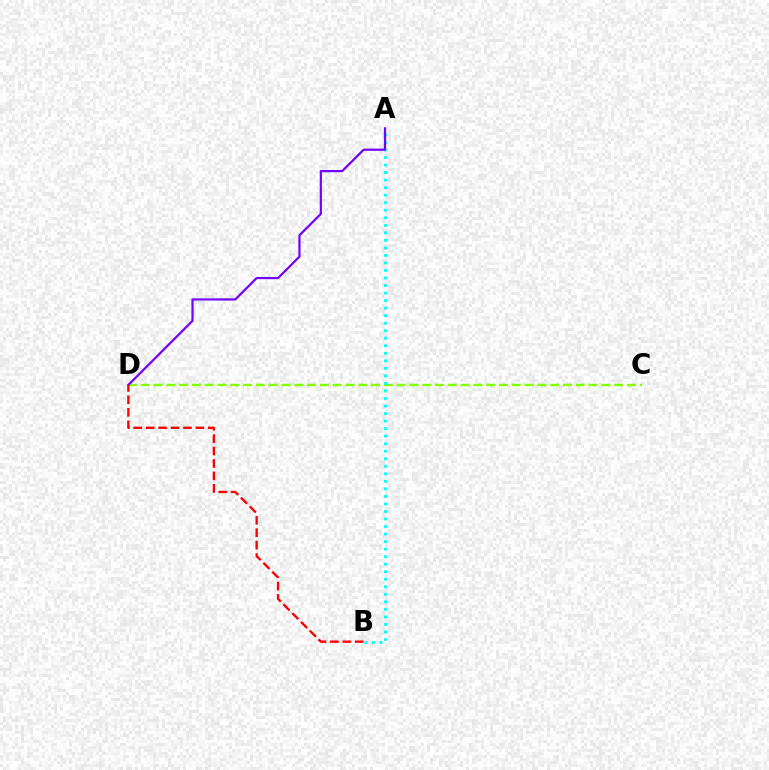{('C', 'D'): [{'color': '#84ff00', 'line_style': 'dashed', 'thickness': 1.74}], ('A', 'B'): [{'color': '#00fff6', 'line_style': 'dotted', 'thickness': 2.05}], ('A', 'D'): [{'color': '#7200ff', 'line_style': 'solid', 'thickness': 1.58}], ('B', 'D'): [{'color': '#ff0000', 'line_style': 'dashed', 'thickness': 1.69}]}